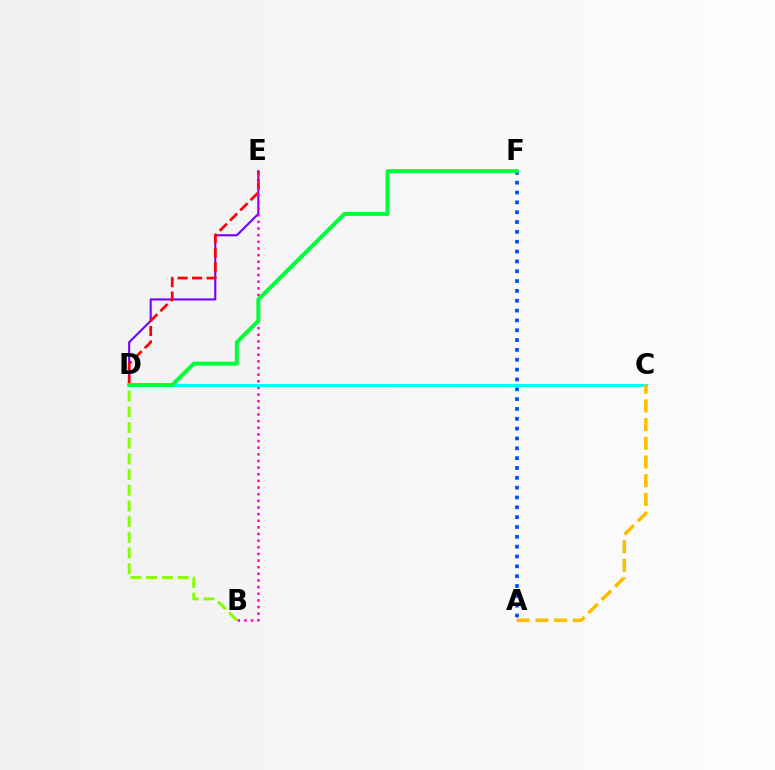{('D', 'E'): [{'color': '#7200ff', 'line_style': 'solid', 'thickness': 1.5}, {'color': '#ff0000', 'line_style': 'dashed', 'thickness': 1.97}], ('B', 'E'): [{'color': '#ff00cf', 'line_style': 'dotted', 'thickness': 1.8}], ('B', 'D'): [{'color': '#84ff00', 'line_style': 'dashed', 'thickness': 2.13}], ('C', 'D'): [{'color': '#00fff6', 'line_style': 'solid', 'thickness': 2.18}], ('A', 'F'): [{'color': '#004bff', 'line_style': 'dotted', 'thickness': 2.67}], ('D', 'F'): [{'color': '#00ff39', 'line_style': 'solid', 'thickness': 2.85}], ('A', 'C'): [{'color': '#ffbd00', 'line_style': 'dashed', 'thickness': 2.54}]}